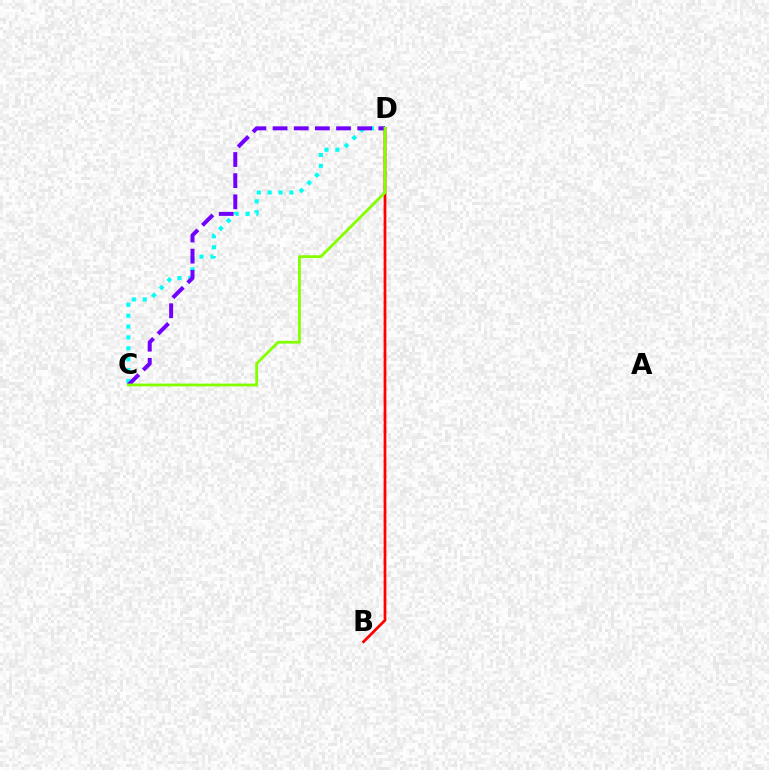{('C', 'D'): [{'color': '#00fff6', 'line_style': 'dotted', 'thickness': 2.96}, {'color': '#7200ff', 'line_style': 'dashed', 'thickness': 2.87}, {'color': '#84ff00', 'line_style': 'solid', 'thickness': 2.02}], ('B', 'D'): [{'color': '#ff0000', 'line_style': 'solid', 'thickness': 1.98}]}